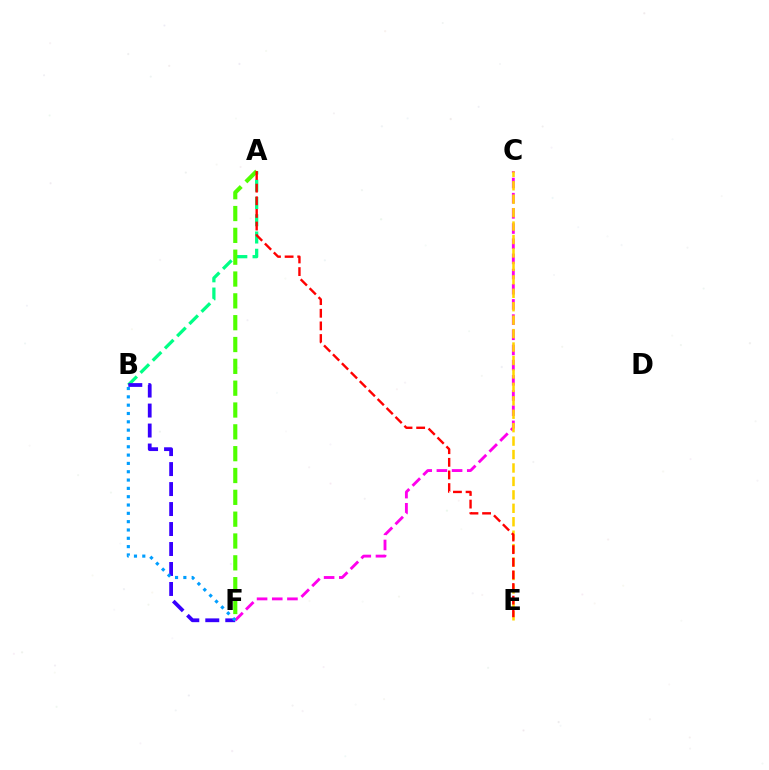{('A', 'B'): [{'color': '#00ff86', 'line_style': 'dashed', 'thickness': 2.35}], ('C', 'F'): [{'color': '#ff00ed', 'line_style': 'dashed', 'thickness': 2.06}], ('A', 'F'): [{'color': '#4fff00', 'line_style': 'dashed', 'thickness': 2.97}], ('B', 'F'): [{'color': '#3700ff', 'line_style': 'dashed', 'thickness': 2.71}, {'color': '#009eff', 'line_style': 'dotted', 'thickness': 2.26}], ('C', 'E'): [{'color': '#ffd500', 'line_style': 'dashed', 'thickness': 1.83}], ('A', 'E'): [{'color': '#ff0000', 'line_style': 'dashed', 'thickness': 1.72}]}